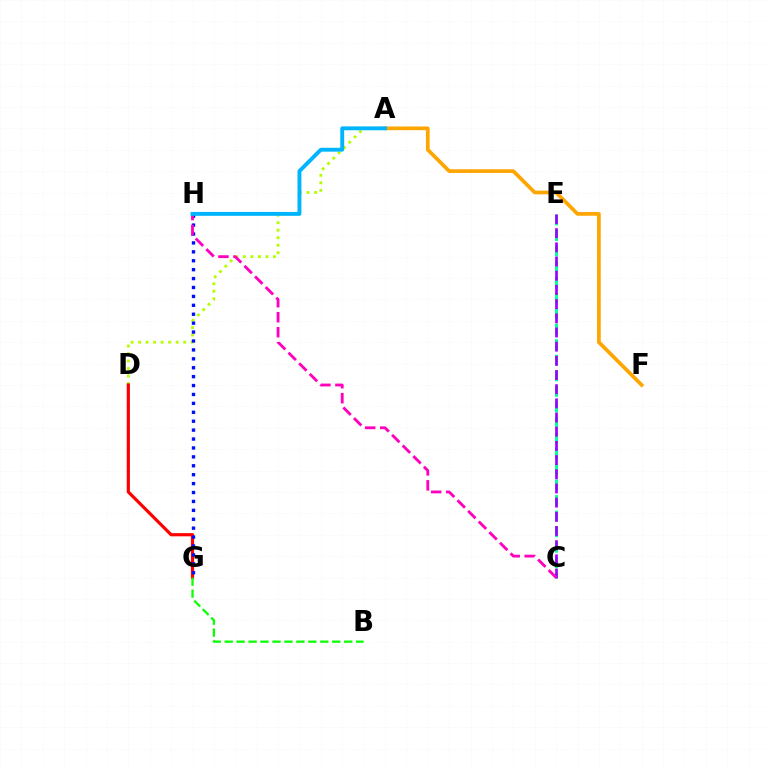{('C', 'E'): [{'color': '#00ff9d', 'line_style': 'dashed', 'thickness': 2.12}, {'color': '#9b00ff', 'line_style': 'dashed', 'thickness': 1.93}], ('A', 'D'): [{'color': '#b3ff00', 'line_style': 'dotted', 'thickness': 2.04}], ('D', 'G'): [{'color': '#ff0000', 'line_style': 'solid', 'thickness': 2.29}], ('G', 'H'): [{'color': '#0010ff', 'line_style': 'dotted', 'thickness': 2.42}], ('C', 'H'): [{'color': '#ff00bd', 'line_style': 'dashed', 'thickness': 2.04}], ('B', 'G'): [{'color': '#08ff00', 'line_style': 'dashed', 'thickness': 1.62}], ('A', 'F'): [{'color': '#ffa500', 'line_style': 'solid', 'thickness': 2.66}], ('A', 'H'): [{'color': '#00b5ff', 'line_style': 'solid', 'thickness': 2.79}]}